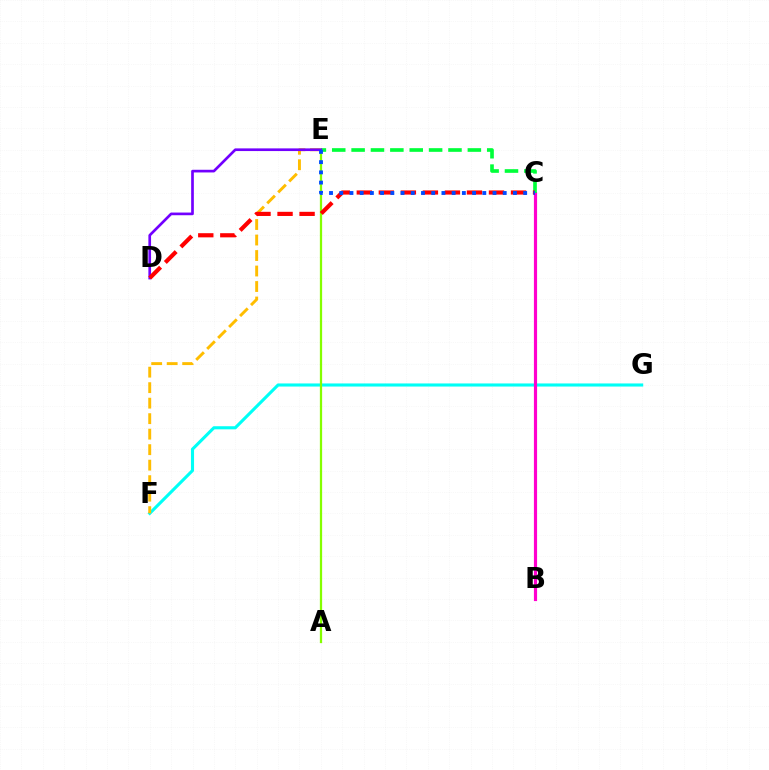{('F', 'G'): [{'color': '#00fff6', 'line_style': 'solid', 'thickness': 2.23}], ('B', 'C'): [{'color': '#ff00cf', 'line_style': 'solid', 'thickness': 2.28}], ('E', 'F'): [{'color': '#ffbd00', 'line_style': 'dashed', 'thickness': 2.11}], ('A', 'E'): [{'color': '#84ff00', 'line_style': 'solid', 'thickness': 1.62}], ('C', 'E'): [{'color': '#00ff39', 'line_style': 'dashed', 'thickness': 2.63}, {'color': '#004bff', 'line_style': 'dotted', 'thickness': 2.78}], ('D', 'E'): [{'color': '#7200ff', 'line_style': 'solid', 'thickness': 1.93}], ('C', 'D'): [{'color': '#ff0000', 'line_style': 'dashed', 'thickness': 2.99}]}